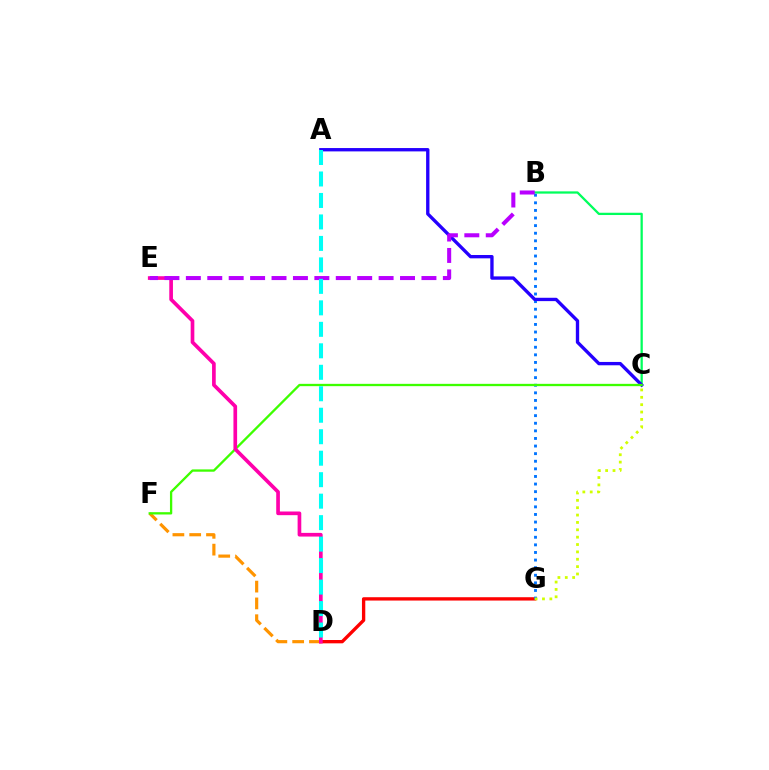{('B', 'C'): [{'color': '#00ff5c', 'line_style': 'solid', 'thickness': 1.64}], ('D', 'G'): [{'color': '#ff0000', 'line_style': 'solid', 'thickness': 2.4}], ('B', 'G'): [{'color': '#0074ff', 'line_style': 'dotted', 'thickness': 2.07}], ('D', 'F'): [{'color': '#ff9400', 'line_style': 'dashed', 'thickness': 2.28}], ('A', 'C'): [{'color': '#2500ff', 'line_style': 'solid', 'thickness': 2.41}], ('C', 'F'): [{'color': '#3dff00', 'line_style': 'solid', 'thickness': 1.66}], ('D', 'E'): [{'color': '#ff00ac', 'line_style': 'solid', 'thickness': 2.64}], ('B', 'E'): [{'color': '#b900ff', 'line_style': 'dashed', 'thickness': 2.91}], ('C', 'G'): [{'color': '#d1ff00', 'line_style': 'dotted', 'thickness': 2.0}], ('A', 'D'): [{'color': '#00fff6', 'line_style': 'dashed', 'thickness': 2.92}]}